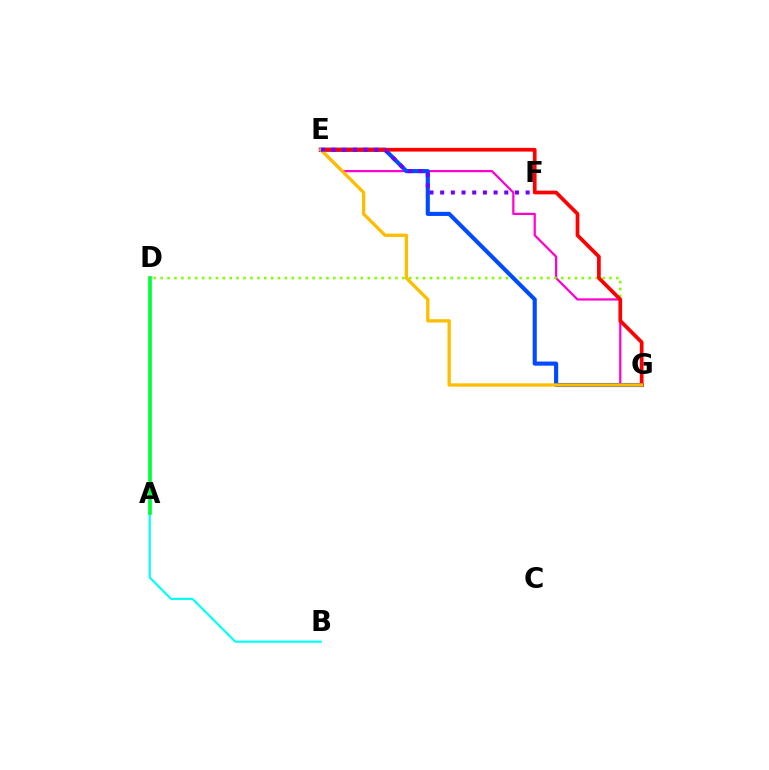{('E', 'G'): [{'color': '#ff00cf', 'line_style': 'solid', 'thickness': 1.61}, {'color': '#004bff', 'line_style': 'solid', 'thickness': 2.96}, {'color': '#ff0000', 'line_style': 'solid', 'thickness': 2.68}, {'color': '#ffbd00', 'line_style': 'solid', 'thickness': 2.38}], ('D', 'G'): [{'color': '#84ff00', 'line_style': 'dotted', 'thickness': 1.88}], ('A', 'B'): [{'color': '#00fff6', 'line_style': 'solid', 'thickness': 1.54}], ('A', 'D'): [{'color': '#00ff39', 'line_style': 'solid', 'thickness': 2.66}], ('E', 'F'): [{'color': '#7200ff', 'line_style': 'dotted', 'thickness': 2.9}]}